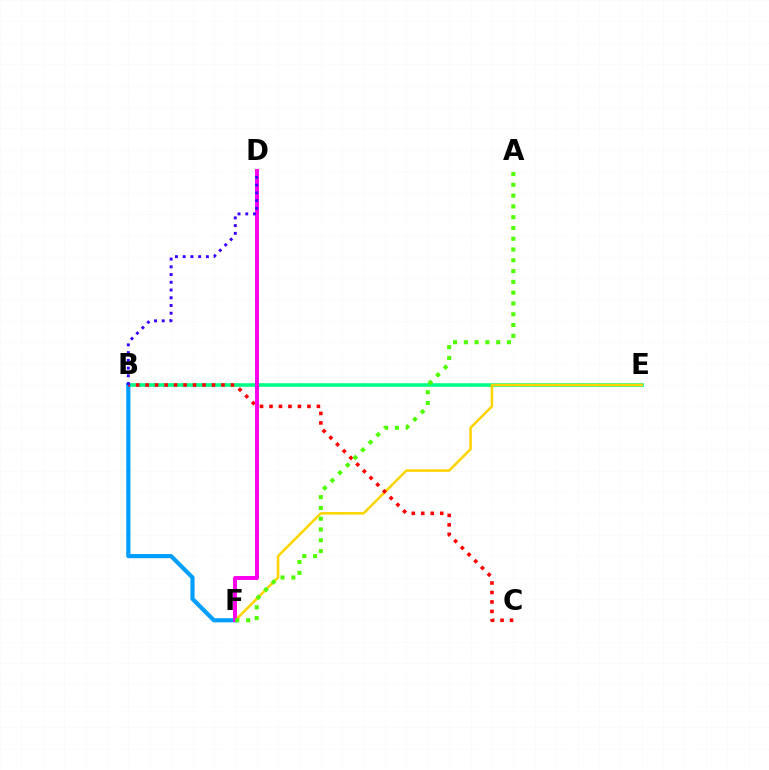{('B', 'E'): [{'color': '#00ff86', 'line_style': 'solid', 'thickness': 2.59}], ('B', 'F'): [{'color': '#009eff', 'line_style': 'solid', 'thickness': 2.99}], ('E', 'F'): [{'color': '#ffd500', 'line_style': 'solid', 'thickness': 1.84}], ('B', 'C'): [{'color': '#ff0000', 'line_style': 'dotted', 'thickness': 2.58}], ('D', 'F'): [{'color': '#ff00ed', 'line_style': 'solid', 'thickness': 2.84}], ('A', 'F'): [{'color': '#4fff00', 'line_style': 'dotted', 'thickness': 2.93}], ('B', 'D'): [{'color': '#3700ff', 'line_style': 'dotted', 'thickness': 2.1}]}